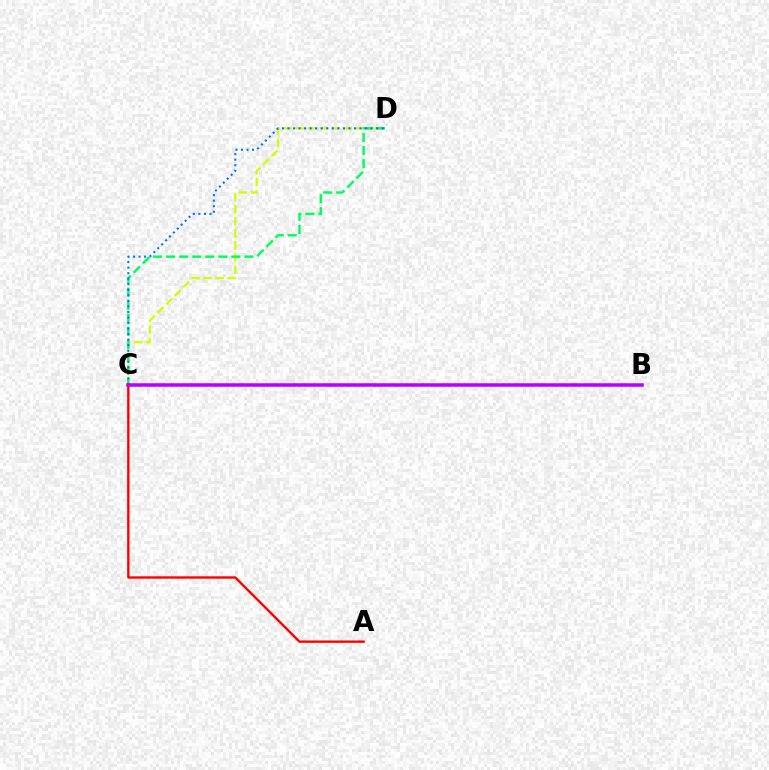{('C', 'D'): [{'color': '#d1ff00', 'line_style': 'dashed', 'thickness': 1.64}, {'color': '#00ff5c', 'line_style': 'dashed', 'thickness': 1.77}, {'color': '#0074ff', 'line_style': 'dotted', 'thickness': 1.51}], ('A', 'C'): [{'color': '#ff0000', 'line_style': 'solid', 'thickness': 1.71}], ('B', 'C'): [{'color': '#b900ff', 'line_style': 'solid', 'thickness': 2.53}]}